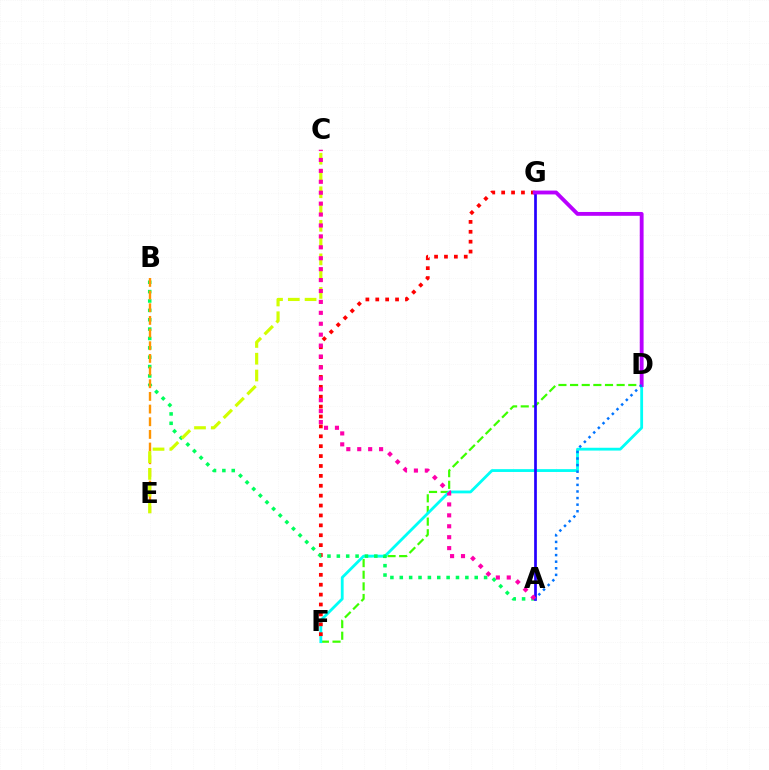{('D', 'F'): [{'color': '#3dff00', 'line_style': 'dashed', 'thickness': 1.58}, {'color': '#00fff6', 'line_style': 'solid', 'thickness': 2.03}], ('F', 'G'): [{'color': '#ff0000', 'line_style': 'dotted', 'thickness': 2.69}], ('A', 'B'): [{'color': '#00ff5c', 'line_style': 'dotted', 'thickness': 2.55}], ('A', 'G'): [{'color': '#2500ff', 'line_style': 'solid', 'thickness': 1.95}], ('B', 'E'): [{'color': '#ff9400', 'line_style': 'dashed', 'thickness': 1.72}], ('D', 'G'): [{'color': '#b900ff', 'line_style': 'solid', 'thickness': 2.76}], ('C', 'E'): [{'color': '#d1ff00', 'line_style': 'dashed', 'thickness': 2.28}], ('A', 'D'): [{'color': '#0074ff', 'line_style': 'dotted', 'thickness': 1.79}], ('A', 'C'): [{'color': '#ff00ac', 'line_style': 'dotted', 'thickness': 2.97}]}